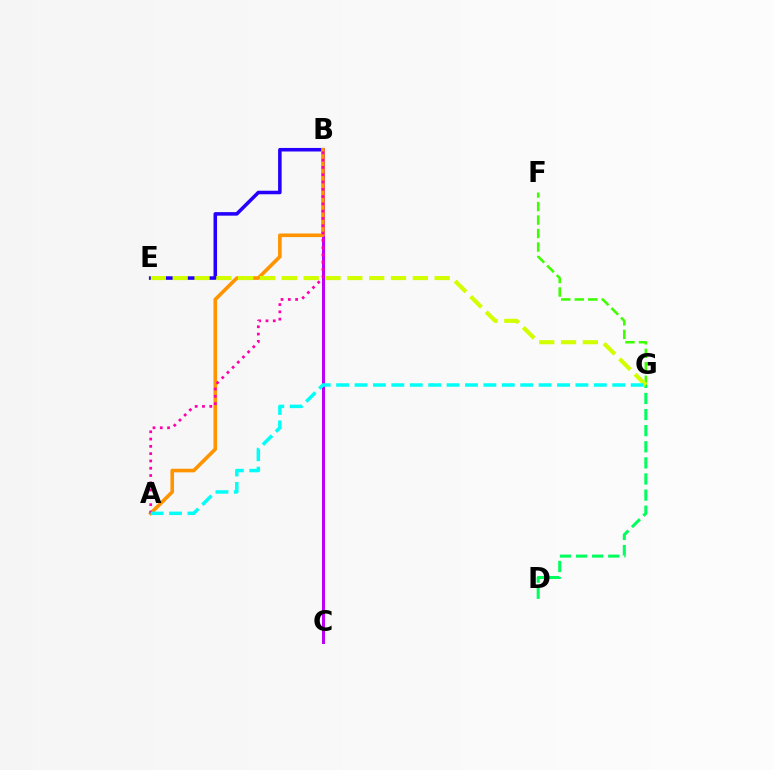{('B', 'E'): [{'color': '#2500ff', 'line_style': 'solid', 'thickness': 2.55}], ('B', 'C'): [{'color': '#0074ff', 'line_style': 'solid', 'thickness': 2.02}, {'color': '#ff0000', 'line_style': 'solid', 'thickness': 2.06}, {'color': '#b900ff', 'line_style': 'solid', 'thickness': 2.08}], ('D', 'G'): [{'color': '#00ff5c', 'line_style': 'dashed', 'thickness': 2.19}], ('A', 'B'): [{'color': '#ff9400', 'line_style': 'solid', 'thickness': 2.6}, {'color': '#ff00ac', 'line_style': 'dotted', 'thickness': 1.98}], ('F', 'G'): [{'color': '#3dff00', 'line_style': 'dashed', 'thickness': 1.83}], ('E', 'G'): [{'color': '#d1ff00', 'line_style': 'dashed', 'thickness': 2.97}], ('A', 'G'): [{'color': '#00fff6', 'line_style': 'dashed', 'thickness': 2.5}]}